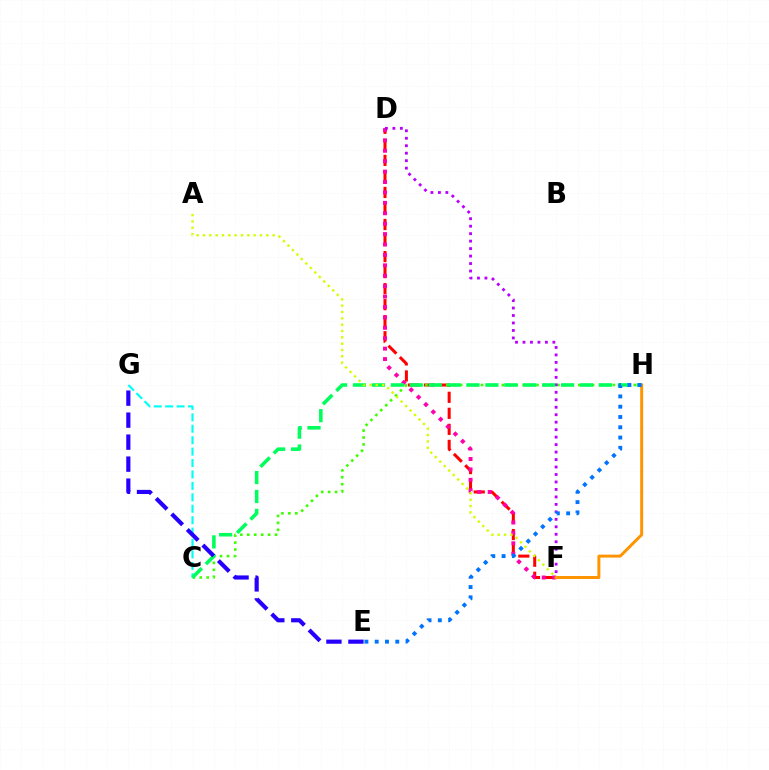{('D', 'F'): [{'color': '#ff0000', 'line_style': 'dashed', 'thickness': 2.18}, {'color': '#ff00ac', 'line_style': 'dotted', 'thickness': 2.83}, {'color': '#b900ff', 'line_style': 'dotted', 'thickness': 2.03}], ('C', 'H'): [{'color': '#3dff00', 'line_style': 'dotted', 'thickness': 1.89}, {'color': '#00ff5c', 'line_style': 'dashed', 'thickness': 2.57}], ('C', 'G'): [{'color': '#00fff6', 'line_style': 'dashed', 'thickness': 1.55}], ('F', 'H'): [{'color': '#ff9400', 'line_style': 'solid', 'thickness': 2.14}], ('E', 'H'): [{'color': '#0074ff', 'line_style': 'dotted', 'thickness': 2.79}], ('E', 'G'): [{'color': '#2500ff', 'line_style': 'dashed', 'thickness': 2.99}], ('A', 'F'): [{'color': '#d1ff00', 'line_style': 'dotted', 'thickness': 1.72}]}